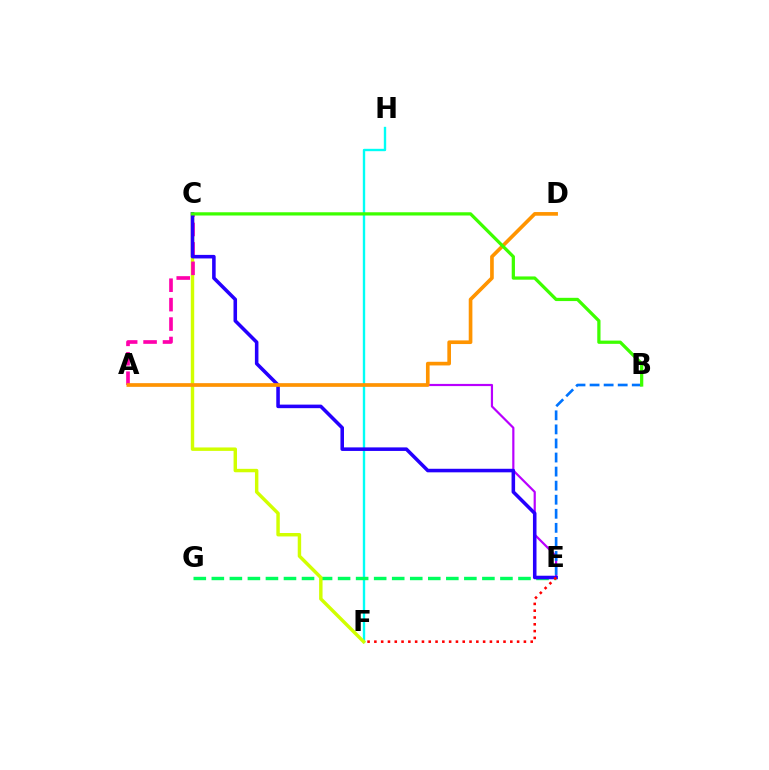{('F', 'H'): [{'color': '#00fff6', 'line_style': 'solid', 'thickness': 1.71}], ('E', 'G'): [{'color': '#00ff5c', 'line_style': 'dashed', 'thickness': 2.45}], ('A', 'E'): [{'color': '#b900ff', 'line_style': 'solid', 'thickness': 1.57}], ('C', 'F'): [{'color': '#d1ff00', 'line_style': 'solid', 'thickness': 2.47}], ('B', 'E'): [{'color': '#0074ff', 'line_style': 'dashed', 'thickness': 1.91}], ('A', 'C'): [{'color': '#ff00ac', 'line_style': 'dashed', 'thickness': 2.64}], ('C', 'E'): [{'color': '#2500ff', 'line_style': 'solid', 'thickness': 2.56}], ('A', 'D'): [{'color': '#ff9400', 'line_style': 'solid', 'thickness': 2.63}], ('E', 'F'): [{'color': '#ff0000', 'line_style': 'dotted', 'thickness': 1.85}], ('B', 'C'): [{'color': '#3dff00', 'line_style': 'solid', 'thickness': 2.34}]}